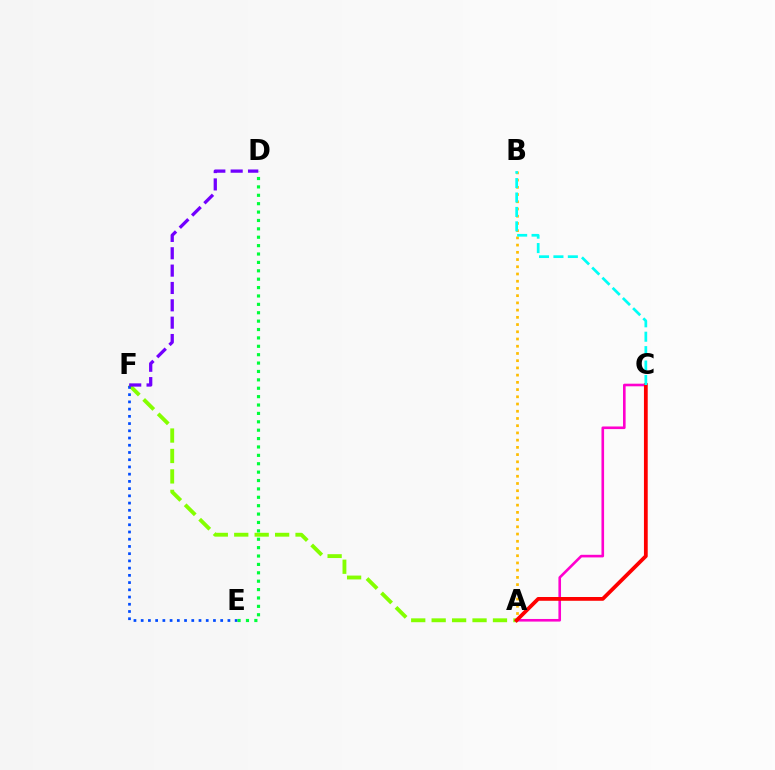{('A', 'F'): [{'color': '#84ff00', 'line_style': 'dashed', 'thickness': 2.78}], ('A', 'C'): [{'color': '#ff00cf', 'line_style': 'solid', 'thickness': 1.88}, {'color': '#ff0000', 'line_style': 'solid', 'thickness': 2.72}], ('E', 'F'): [{'color': '#004bff', 'line_style': 'dotted', 'thickness': 1.96}], ('A', 'B'): [{'color': '#ffbd00', 'line_style': 'dotted', 'thickness': 1.96}], ('D', 'E'): [{'color': '#00ff39', 'line_style': 'dotted', 'thickness': 2.28}], ('B', 'C'): [{'color': '#00fff6', 'line_style': 'dashed', 'thickness': 1.96}], ('D', 'F'): [{'color': '#7200ff', 'line_style': 'dashed', 'thickness': 2.36}]}